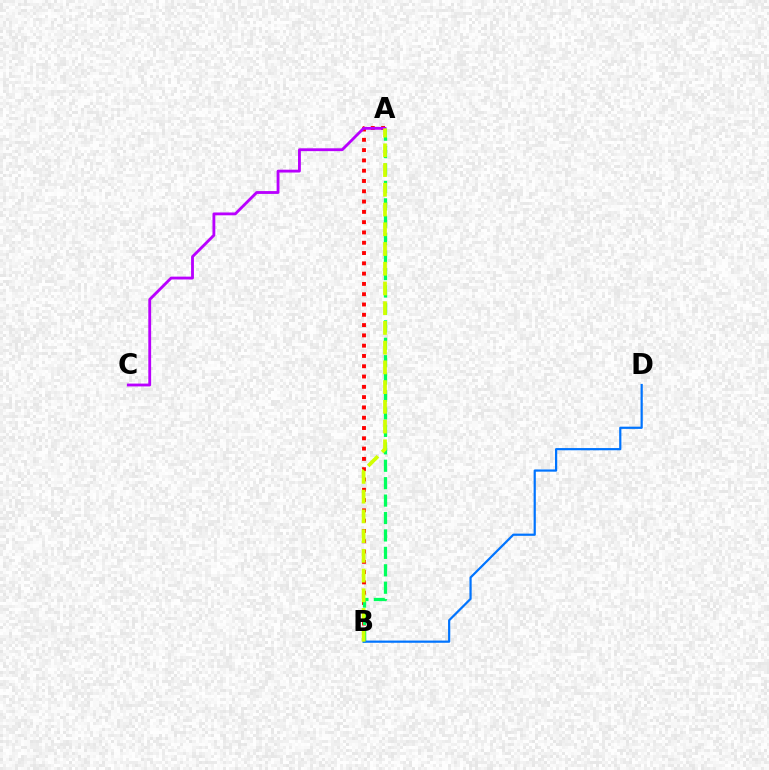{('A', 'B'): [{'color': '#ff0000', 'line_style': 'dotted', 'thickness': 2.8}, {'color': '#00ff5c', 'line_style': 'dashed', 'thickness': 2.37}, {'color': '#d1ff00', 'line_style': 'dashed', 'thickness': 2.68}], ('A', 'C'): [{'color': '#b900ff', 'line_style': 'solid', 'thickness': 2.04}], ('B', 'D'): [{'color': '#0074ff', 'line_style': 'solid', 'thickness': 1.59}]}